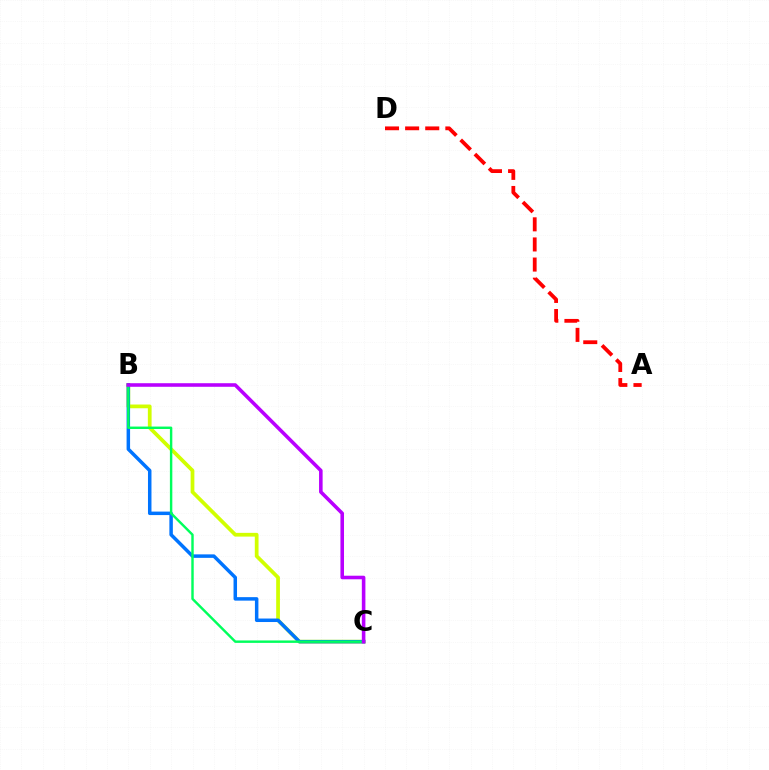{('B', 'C'): [{'color': '#d1ff00', 'line_style': 'solid', 'thickness': 2.69}, {'color': '#0074ff', 'line_style': 'solid', 'thickness': 2.51}, {'color': '#00ff5c', 'line_style': 'solid', 'thickness': 1.75}, {'color': '#b900ff', 'line_style': 'solid', 'thickness': 2.57}], ('A', 'D'): [{'color': '#ff0000', 'line_style': 'dashed', 'thickness': 2.73}]}